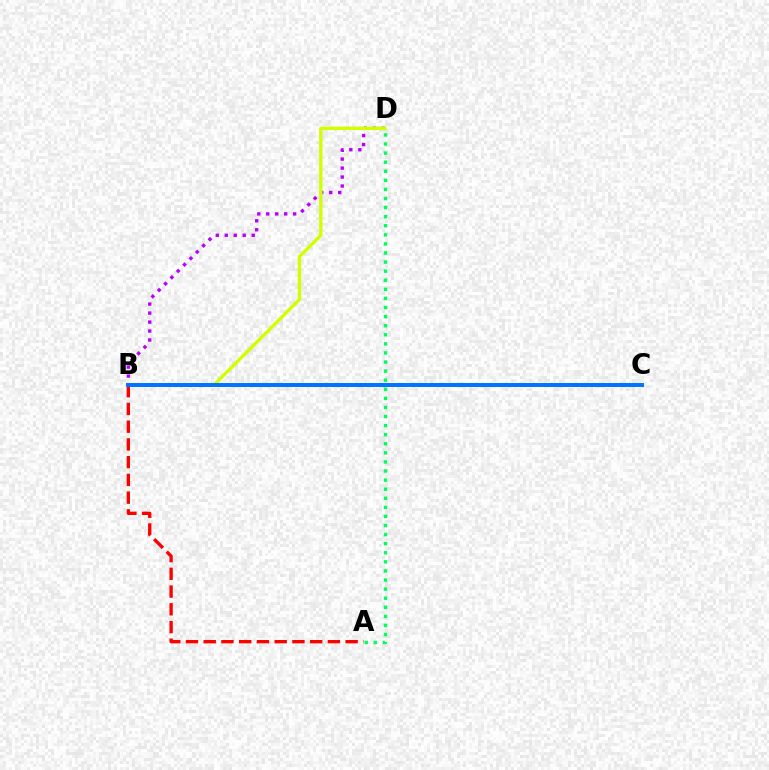{('A', 'B'): [{'color': '#ff0000', 'line_style': 'dashed', 'thickness': 2.41}], ('B', 'D'): [{'color': '#b900ff', 'line_style': 'dotted', 'thickness': 2.44}, {'color': '#d1ff00', 'line_style': 'solid', 'thickness': 2.43}], ('B', 'C'): [{'color': '#0074ff', 'line_style': 'solid', 'thickness': 2.85}], ('A', 'D'): [{'color': '#00ff5c', 'line_style': 'dotted', 'thickness': 2.47}]}